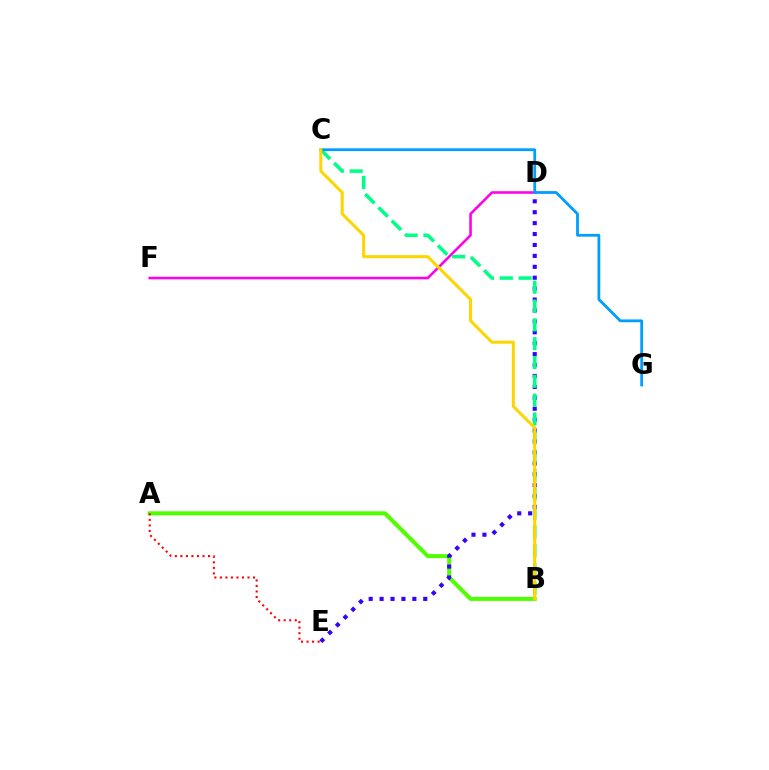{('A', 'B'): [{'color': '#4fff00', 'line_style': 'solid', 'thickness': 2.9}], ('D', 'E'): [{'color': '#3700ff', 'line_style': 'dotted', 'thickness': 2.97}], ('A', 'E'): [{'color': '#ff0000', 'line_style': 'dotted', 'thickness': 1.5}], ('D', 'F'): [{'color': '#ff00ed', 'line_style': 'solid', 'thickness': 1.86}], ('B', 'C'): [{'color': '#00ff86', 'line_style': 'dashed', 'thickness': 2.56}, {'color': '#ffd500', 'line_style': 'solid', 'thickness': 2.18}], ('C', 'G'): [{'color': '#009eff', 'line_style': 'solid', 'thickness': 2.01}]}